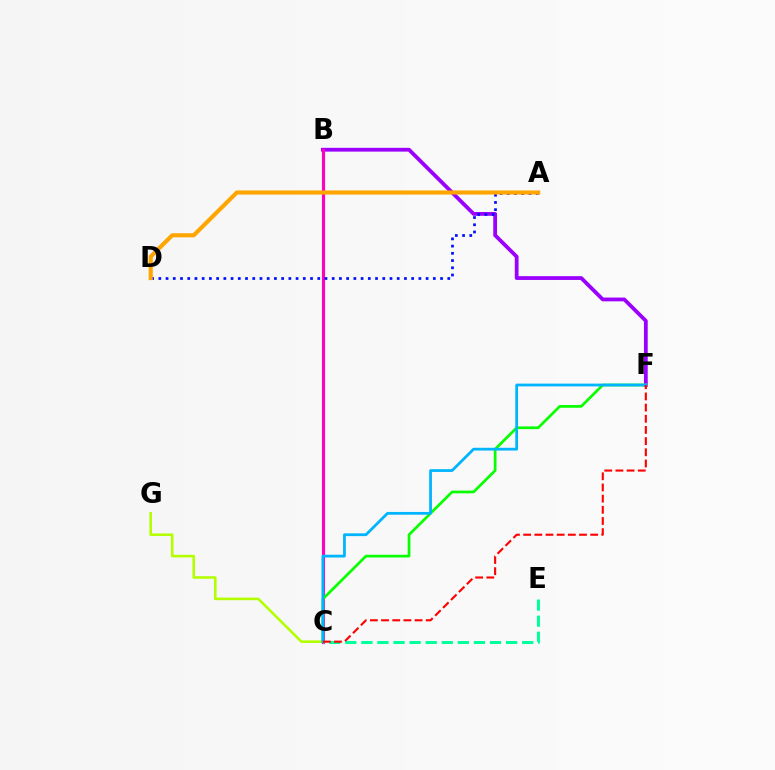{('B', 'F'): [{'color': '#9b00ff', 'line_style': 'solid', 'thickness': 2.73}], ('B', 'C'): [{'color': '#ff00bd', 'line_style': 'solid', 'thickness': 2.26}], ('C', 'G'): [{'color': '#b3ff00', 'line_style': 'solid', 'thickness': 1.87}], ('C', 'F'): [{'color': '#08ff00', 'line_style': 'solid', 'thickness': 1.95}, {'color': '#00b5ff', 'line_style': 'solid', 'thickness': 2.0}, {'color': '#ff0000', 'line_style': 'dashed', 'thickness': 1.52}], ('C', 'E'): [{'color': '#00ff9d', 'line_style': 'dashed', 'thickness': 2.18}], ('A', 'D'): [{'color': '#0010ff', 'line_style': 'dotted', 'thickness': 1.96}, {'color': '#ffa500', 'line_style': 'solid', 'thickness': 2.97}]}